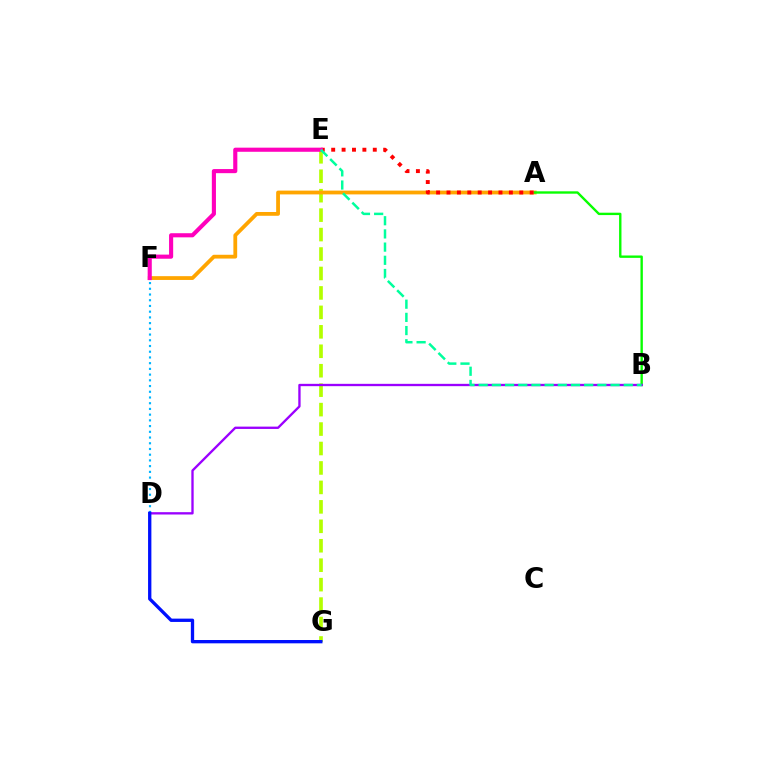{('E', 'G'): [{'color': '#b3ff00', 'line_style': 'dashed', 'thickness': 2.64}], ('D', 'F'): [{'color': '#00b5ff', 'line_style': 'dotted', 'thickness': 1.55}], ('A', 'F'): [{'color': '#ffa500', 'line_style': 'solid', 'thickness': 2.73}], ('A', 'B'): [{'color': '#08ff00', 'line_style': 'solid', 'thickness': 1.71}], ('A', 'E'): [{'color': '#ff0000', 'line_style': 'dotted', 'thickness': 2.82}], ('B', 'D'): [{'color': '#9b00ff', 'line_style': 'solid', 'thickness': 1.68}], ('E', 'F'): [{'color': '#ff00bd', 'line_style': 'solid', 'thickness': 2.96}], ('B', 'E'): [{'color': '#00ff9d', 'line_style': 'dashed', 'thickness': 1.79}], ('D', 'G'): [{'color': '#0010ff', 'line_style': 'solid', 'thickness': 2.39}]}